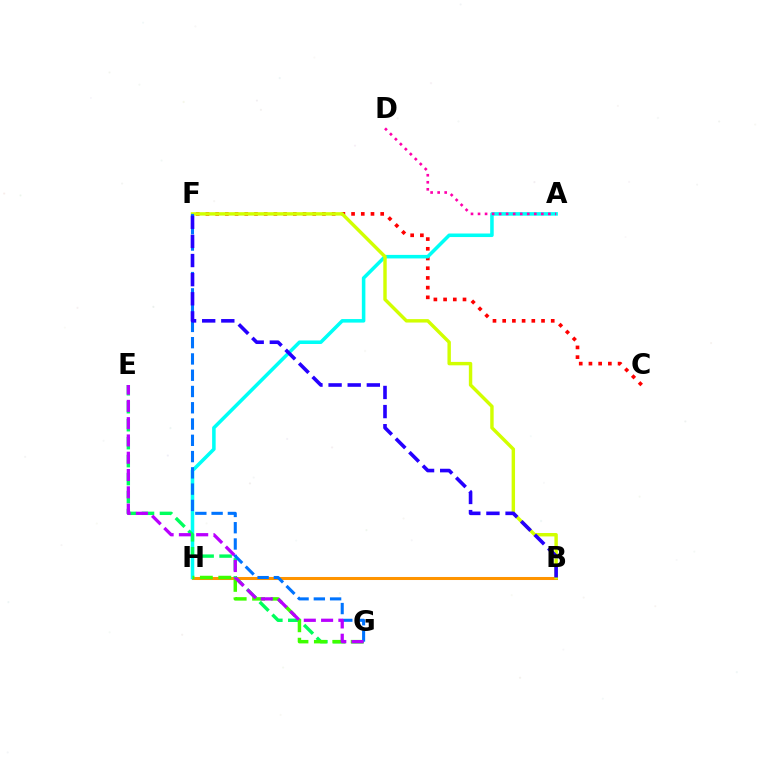{('B', 'H'): [{'color': '#ff9400', 'line_style': 'solid', 'thickness': 2.19}], ('C', 'F'): [{'color': '#ff0000', 'line_style': 'dotted', 'thickness': 2.64}], ('A', 'H'): [{'color': '#00fff6', 'line_style': 'solid', 'thickness': 2.55}], ('E', 'G'): [{'color': '#00ff5c', 'line_style': 'dashed', 'thickness': 2.44}, {'color': '#b900ff', 'line_style': 'dashed', 'thickness': 2.35}], ('A', 'D'): [{'color': '#ff00ac', 'line_style': 'dotted', 'thickness': 1.91}], ('B', 'F'): [{'color': '#d1ff00', 'line_style': 'solid', 'thickness': 2.46}, {'color': '#2500ff', 'line_style': 'dashed', 'thickness': 2.6}], ('G', 'H'): [{'color': '#3dff00', 'line_style': 'dashed', 'thickness': 2.5}], ('F', 'G'): [{'color': '#0074ff', 'line_style': 'dashed', 'thickness': 2.21}]}